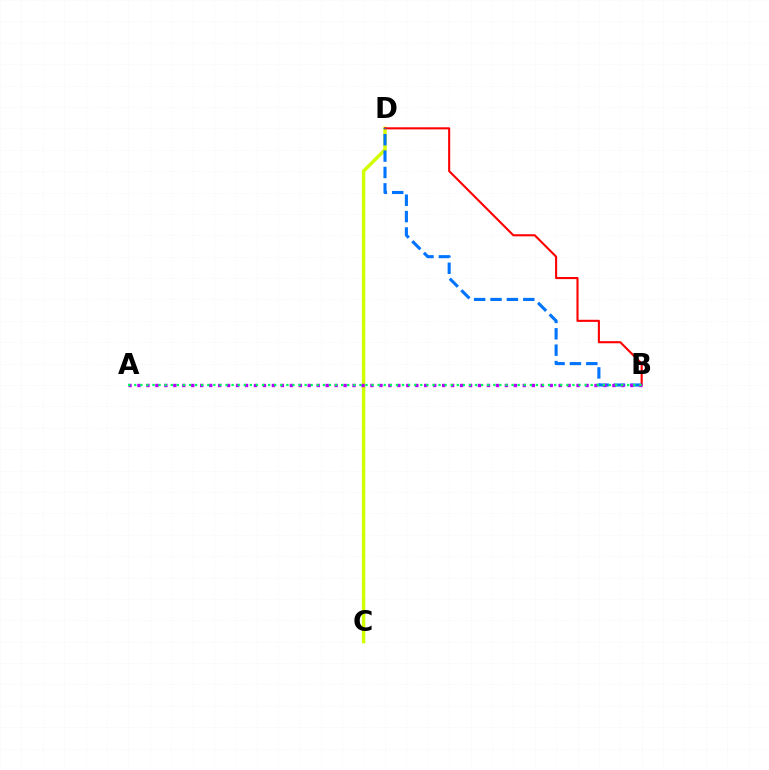{('C', 'D'): [{'color': '#d1ff00', 'line_style': 'solid', 'thickness': 2.49}], ('B', 'D'): [{'color': '#ff0000', 'line_style': 'solid', 'thickness': 1.51}, {'color': '#0074ff', 'line_style': 'dashed', 'thickness': 2.23}], ('A', 'B'): [{'color': '#b900ff', 'line_style': 'dotted', 'thickness': 2.43}, {'color': '#00ff5c', 'line_style': 'dotted', 'thickness': 1.65}]}